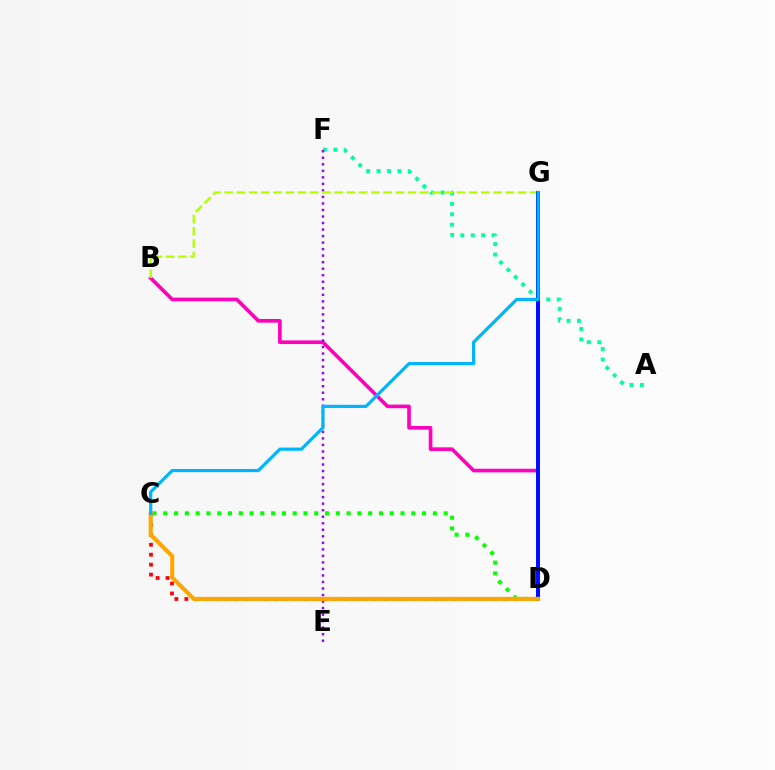{('A', 'F'): [{'color': '#00ff9d', 'line_style': 'dotted', 'thickness': 2.83}], ('C', 'D'): [{'color': '#ff0000', 'line_style': 'dotted', 'thickness': 2.7}, {'color': '#08ff00', 'line_style': 'dotted', 'thickness': 2.93}, {'color': '#ffa500', 'line_style': 'solid', 'thickness': 2.93}], ('B', 'D'): [{'color': '#ff00bd', 'line_style': 'solid', 'thickness': 2.62}], ('E', 'F'): [{'color': '#9b00ff', 'line_style': 'dotted', 'thickness': 1.77}], ('B', 'G'): [{'color': '#b3ff00', 'line_style': 'dashed', 'thickness': 1.66}], ('D', 'G'): [{'color': '#0010ff', 'line_style': 'solid', 'thickness': 2.87}], ('C', 'G'): [{'color': '#00b5ff', 'line_style': 'solid', 'thickness': 2.3}]}